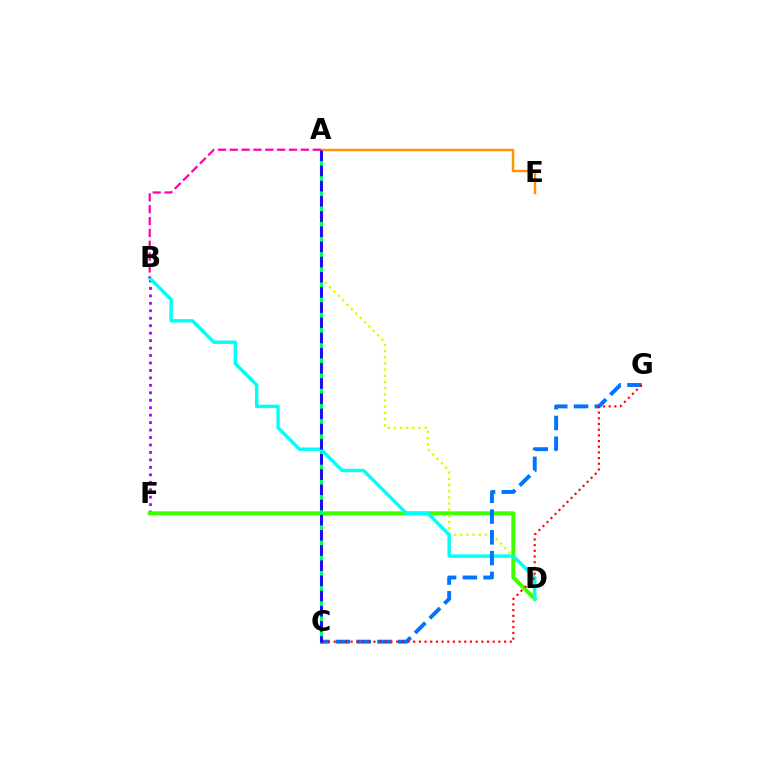{('B', 'F'): [{'color': '#b900ff', 'line_style': 'dotted', 'thickness': 2.03}], ('D', 'F'): [{'color': '#3dff00', 'line_style': 'solid', 'thickness': 2.86}], ('A', 'D'): [{'color': '#d1ff00', 'line_style': 'dotted', 'thickness': 1.68}], ('A', 'C'): [{'color': '#00ff5c', 'line_style': 'solid', 'thickness': 2.24}, {'color': '#2500ff', 'line_style': 'dashed', 'thickness': 2.06}], ('A', 'E'): [{'color': '#ff9400', 'line_style': 'solid', 'thickness': 1.76}], ('B', 'D'): [{'color': '#00fff6', 'line_style': 'solid', 'thickness': 2.46}], ('A', 'B'): [{'color': '#ff00ac', 'line_style': 'dashed', 'thickness': 1.61}], ('C', 'G'): [{'color': '#0074ff', 'line_style': 'dashed', 'thickness': 2.82}, {'color': '#ff0000', 'line_style': 'dotted', 'thickness': 1.54}]}